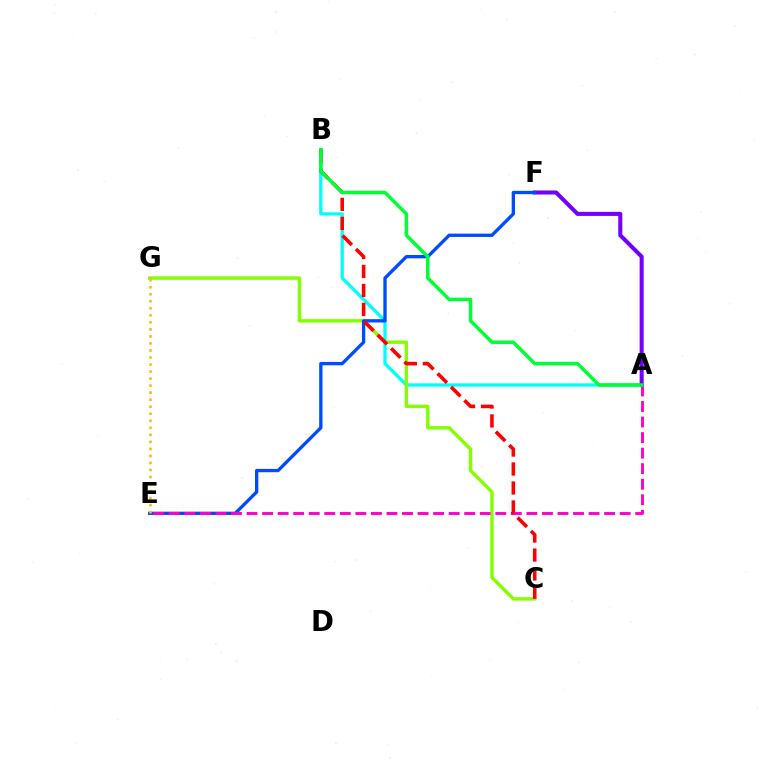{('A', 'B'): [{'color': '#00fff6', 'line_style': 'solid', 'thickness': 2.37}, {'color': '#00ff39', 'line_style': 'solid', 'thickness': 2.52}], ('A', 'F'): [{'color': '#7200ff', 'line_style': 'solid', 'thickness': 2.92}], ('C', 'G'): [{'color': '#84ff00', 'line_style': 'solid', 'thickness': 2.45}], ('E', 'F'): [{'color': '#004bff', 'line_style': 'solid', 'thickness': 2.39}], ('A', 'E'): [{'color': '#ff00cf', 'line_style': 'dashed', 'thickness': 2.11}], ('E', 'G'): [{'color': '#ffbd00', 'line_style': 'dotted', 'thickness': 1.91}], ('B', 'C'): [{'color': '#ff0000', 'line_style': 'dashed', 'thickness': 2.58}]}